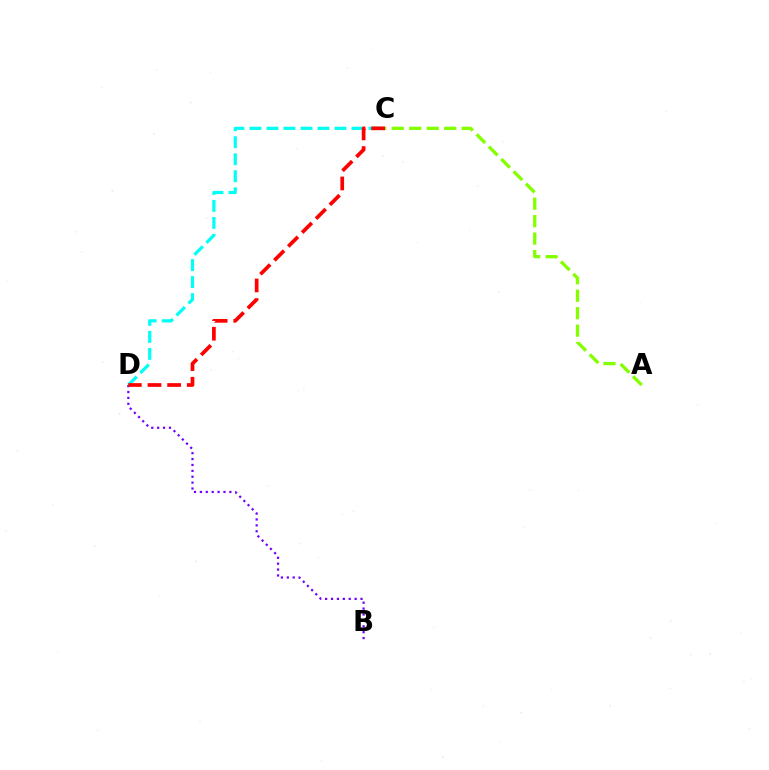{('B', 'D'): [{'color': '#7200ff', 'line_style': 'dotted', 'thickness': 1.6}], ('A', 'C'): [{'color': '#84ff00', 'line_style': 'dashed', 'thickness': 2.37}], ('C', 'D'): [{'color': '#00fff6', 'line_style': 'dashed', 'thickness': 2.31}, {'color': '#ff0000', 'line_style': 'dashed', 'thickness': 2.67}]}